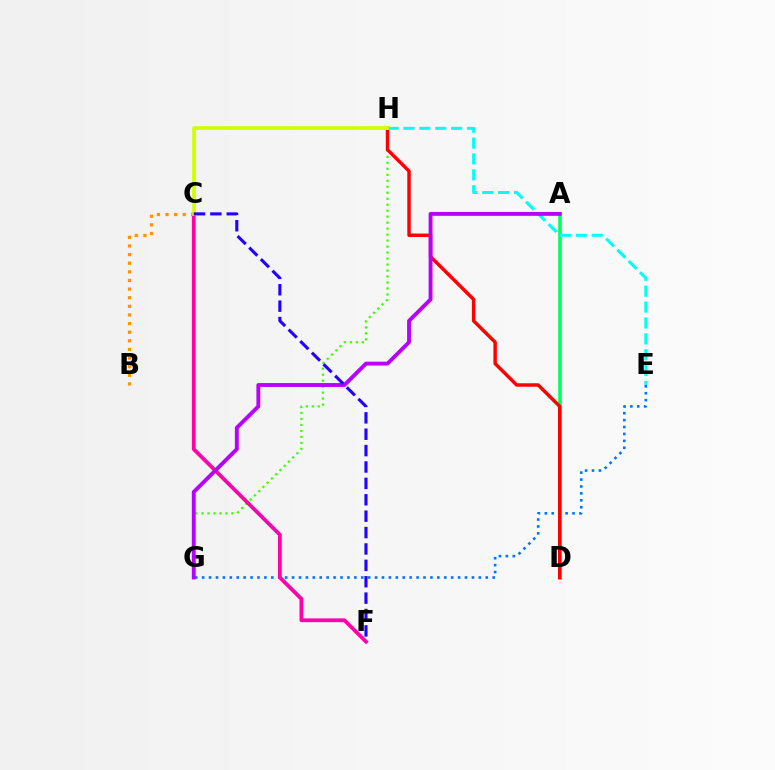{('B', 'C'): [{'color': '#ff9400', 'line_style': 'dotted', 'thickness': 2.34}], ('E', 'G'): [{'color': '#0074ff', 'line_style': 'dotted', 'thickness': 1.88}], ('A', 'D'): [{'color': '#00ff5c', 'line_style': 'solid', 'thickness': 2.58}], ('G', 'H'): [{'color': '#3dff00', 'line_style': 'dotted', 'thickness': 1.63}], ('D', 'H'): [{'color': '#ff0000', 'line_style': 'solid', 'thickness': 2.48}], ('E', 'H'): [{'color': '#00fff6', 'line_style': 'dashed', 'thickness': 2.16}], ('C', 'F'): [{'color': '#ff00ac', 'line_style': 'solid', 'thickness': 2.72}, {'color': '#2500ff', 'line_style': 'dashed', 'thickness': 2.23}], ('A', 'G'): [{'color': '#b900ff', 'line_style': 'solid', 'thickness': 2.79}], ('C', 'H'): [{'color': '#d1ff00', 'line_style': 'solid', 'thickness': 2.69}]}